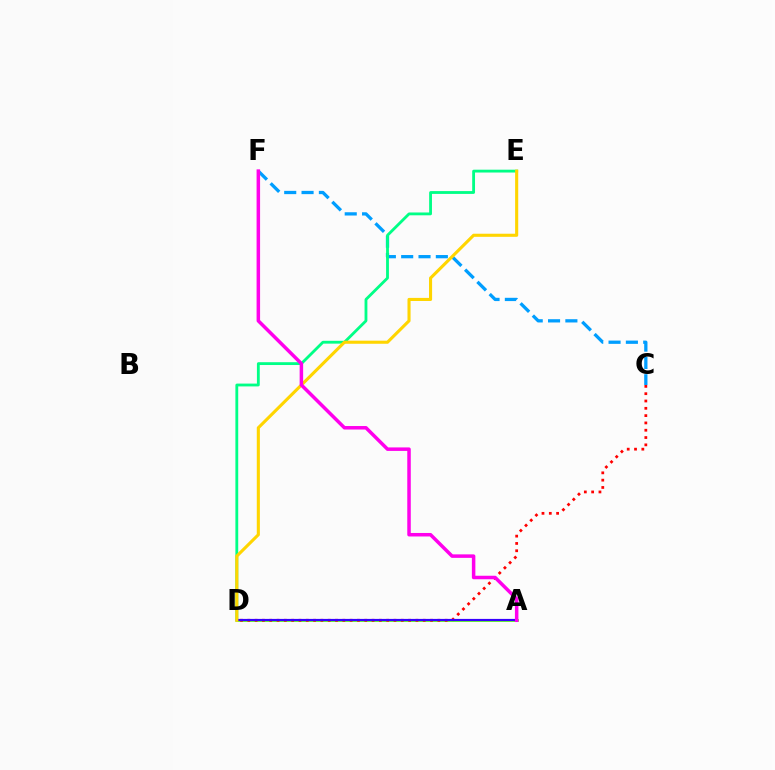{('A', 'D'): [{'color': '#4fff00', 'line_style': 'solid', 'thickness': 1.91}, {'color': '#3700ff', 'line_style': 'solid', 'thickness': 1.58}], ('C', 'F'): [{'color': '#009eff', 'line_style': 'dashed', 'thickness': 2.35}], ('D', 'E'): [{'color': '#00ff86', 'line_style': 'solid', 'thickness': 2.03}, {'color': '#ffd500', 'line_style': 'solid', 'thickness': 2.23}], ('C', 'D'): [{'color': '#ff0000', 'line_style': 'dotted', 'thickness': 1.99}], ('A', 'F'): [{'color': '#ff00ed', 'line_style': 'solid', 'thickness': 2.52}]}